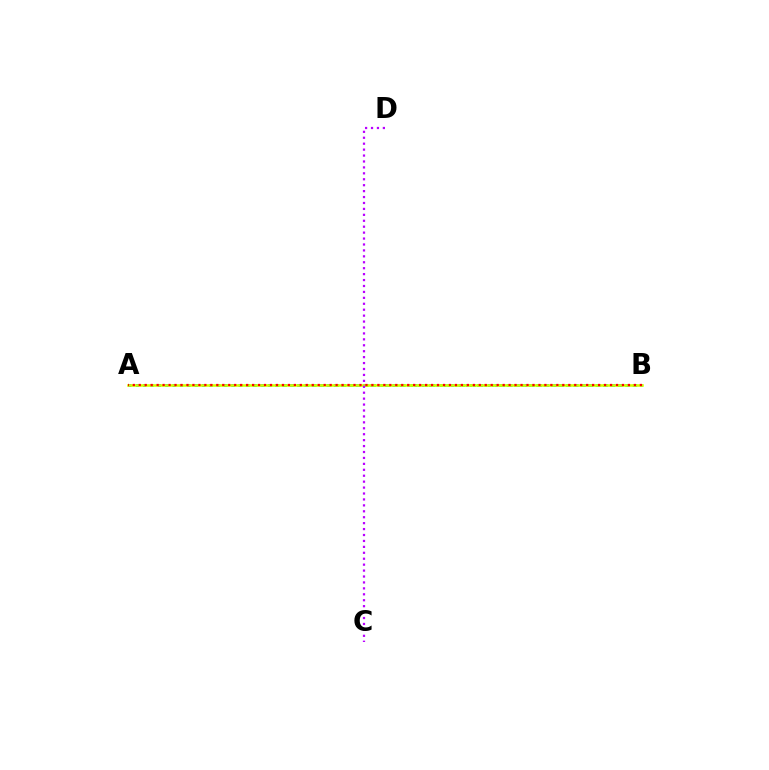{('A', 'B'): [{'color': '#00ff5c', 'line_style': 'dotted', 'thickness': 2.01}, {'color': '#0074ff', 'line_style': 'dotted', 'thickness': 1.99}, {'color': '#d1ff00', 'line_style': 'solid', 'thickness': 1.86}, {'color': '#ff0000', 'line_style': 'dotted', 'thickness': 1.62}], ('C', 'D'): [{'color': '#b900ff', 'line_style': 'dotted', 'thickness': 1.61}]}